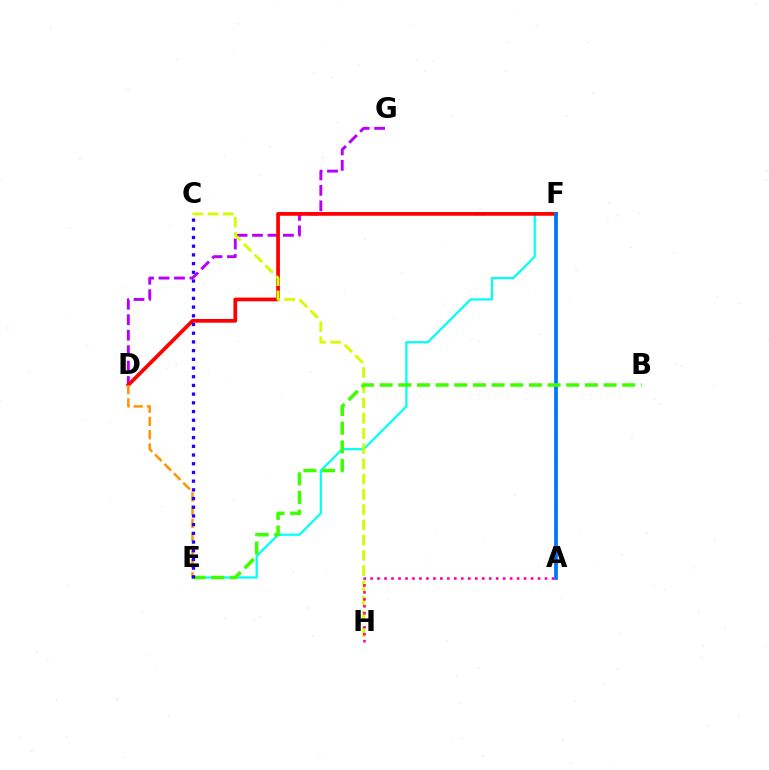{('D', 'G'): [{'color': '#b900ff', 'line_style': 'dashed', 'thickness': 2.1}], ('E', 'F'): [{'color': '#00fff6', 'line_style': 'solid', 'thickness': 1.6}], ('D', 'F'): [{'color': '#ff0000', 'line_style': 'solid', 'thickness': 2.67}], ('A', 'F'): [{'color': '#00ff5c', 'line_style': 'dashed', 'thickness': 1.63}, {'color': '#0074ff', 'line_style': 'solid', 'thickness': 2.68}], ('C', 'H'): [{'color': '#d1ff00', 'line_style': 'dashed', 'thickness': 2.07}], ('B', 'E'): [{'color': '#3dff00', 'line_style': 'dashed', 'thickness': 2.53}], ('D', 'E'): [{'color': '#ff9400', 'line_style': 'dashed', 'thickness': 1.81}], ('A', 'H'): [{'color': '#ff00ac', 'line_style': 'dotted', 'thickness': 1.9}], ('C', 'E'): [{'color': '#2500ff', 'line_style': 'dotted', 'thickness': 2.36}]}